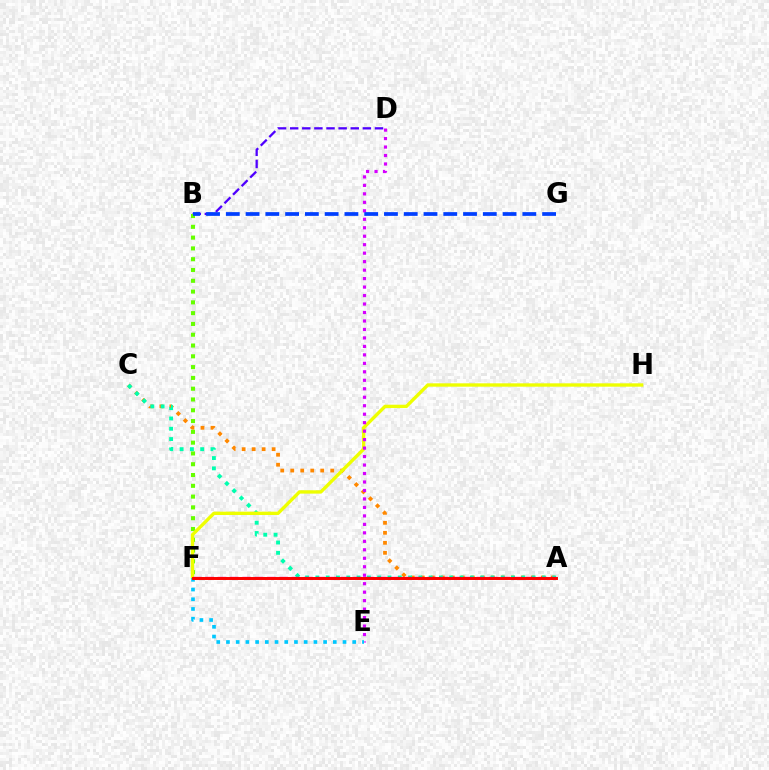{('A', 'C'): [{'color': '#ff8800', 'line_style': 'dotted', 'thickness': 2.72}, {'color': '#00ffaf', 'line_style': 'dotted', 'thickness': 2.8}], ('B', 'D'): [{'color': '#4f00ff', 'line_style': 'dashed', 'thickness': 1.65}], ('A', 'F'): [{'color': '#00ff27', 'line_style': 'dotted', 'thickness': 2.11}, {'color': '#ff00a0', 'line_style': 'dashed', 'thickness': 1.68}, {'color': '#ff0000', 'line_style': 'solid', 'thickness': 2.12}], ('B', 'F'): [{'color': '#66ff00', 'line_style': 'dotted', 'thickness': 2.93}], ('F', 'H'): [{'color': '#eeff00', 'line_style': 'solid', 'thickness': 2.42}], ('D', 'E'): [{'color': '#d600ff', 'line_style': 'dotted', 'thickness': 2.3}], ('B', 'G'): [{'color': '#003fff', 'line_style': 'dashed', 'thickness': 2.69}], ('E', 'F'): [{'color': '#00c7ff', 'line_style': 'dotted', 'thickness': 2.64}]}